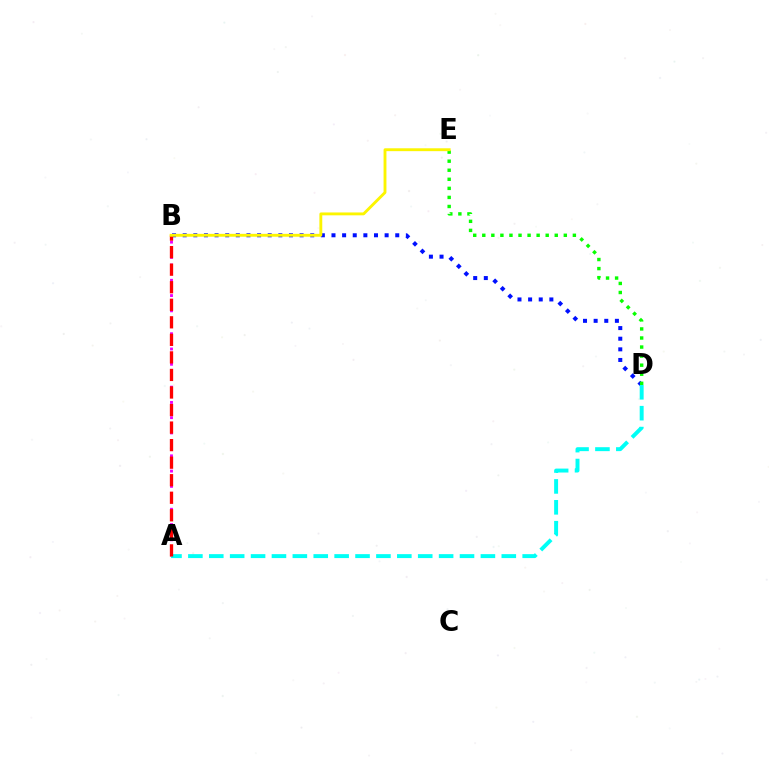{('B', 'D'): [{'color': '#0010ff', 'line_style': 'dotted', 'thickness': 2.89}], ('A', 'B'): [{'color': '#ee00ff', 'line_style': 'dotted', 'thickness': 2.07}, {'color': '#ff0000', 'line_style': 'dashed', 'thickness': 2.38}], ('D', 'E'): [{'color': '#08ff00', 'line_style': 'dotted', 'thickness': 2.46}], ('A', 'D'): [{'color': '#00fff6', 'line_style': 'dashed', 'thickness': 2.84}], ('B', 'E'): [{'color': '#fcf500', 'line_style': 'solid', 'thickness': 2.06}]}